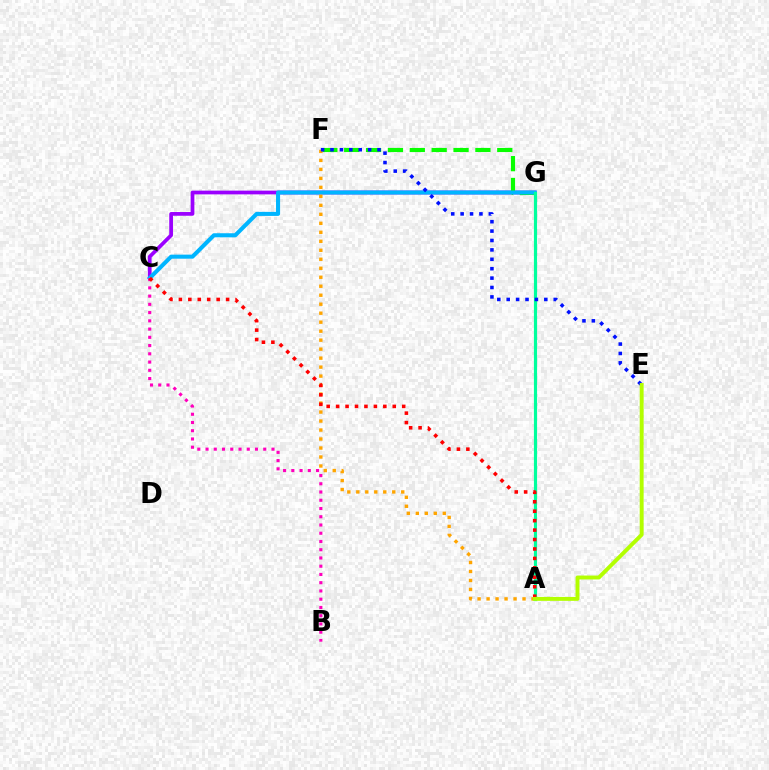{('C', 'G'): [{'color': '#9b00ff', 'line_style': 'solid', 'thickness': 2.69}, {'color': '#00b5ff', 'line_style': 'solid', 'thickness': 2.93}], ('F', 'G'): [{'color': '#08ff00', 'line_style': 'dashed', 'thickness': 2.97}], ('B', 'C'): [{'color': '#ff00bd', 'line_style': 'dotted', 'thickness': 2.24}], ('A', 'F'): [{'color': '#ffa500', 'line_style': 'dotted', 'thickness': 2.44}], ('A', 'G'): [{'color': '#00ff9d', 'line_style': 'solid', 'thickness': 2.28}], ('E', 'F'): [{'color': '#0010ff', 'line_style': 'dotted', 'thickness': 2.55}], ('A', 'C'): [{'color': '#ff0000', 'line_style': 'dotted', 'thickness': 2.56}], ('A', 'E'): [{'color': '#b3ff00', 'line_style': 'solid', 'thickness': 2.82}]}